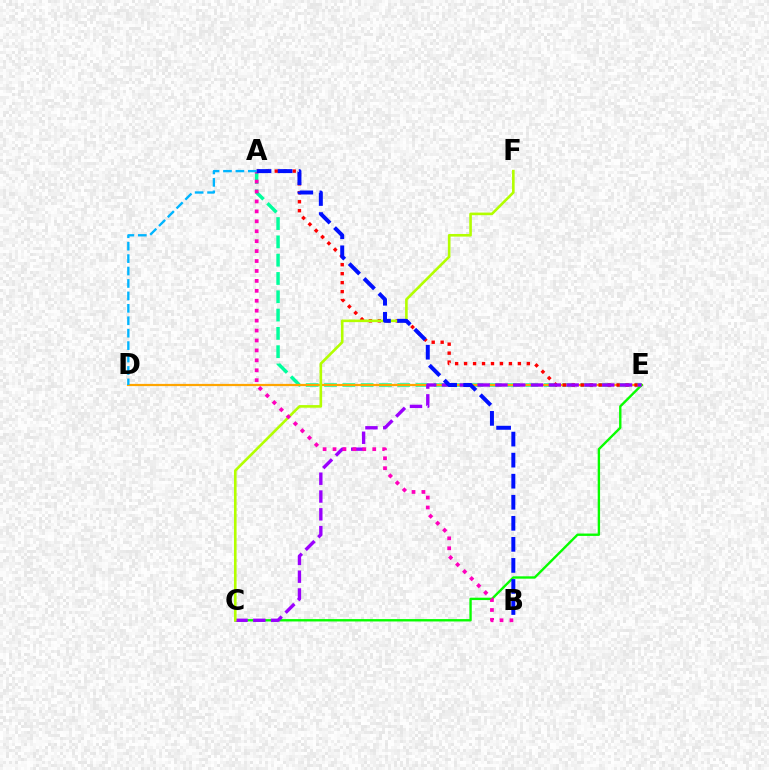{('A', 'E'): [{'color': '#00ff9d', 'line_style': 'dashed', 'thickness': 2.49}, {'color': '#ff0000', 'line_style': 'dotted', 'thickness': 2.44}], ('D', 'E'): [{'color': '#ffa500', 'line_style': 'solid', 'thickness': 1.6}], ('C', 'E'): [{'color': '#08ff00', 'line_style': 'solid', 'thickness': 1.71}, {'color': '#9b00ff', 'line_style': 'dashed', 'thickness': 2.42}], ('C', 'F'): [{'color': '#b3ff00', 'line_style': 'solid', 'thickness': 1.88}], ('A', 'B'): [{'color': '#ff00bd', 'line_style': 'dotted', 'thickness': 2.7}, {'color': '#0010ff', 'line_style': 'dashed', 'thickness': 2.86}], ('A', 'D'): [{'color': '#00b5ff', 'line_style': 'dashed', 'thickness': 1.69}]}